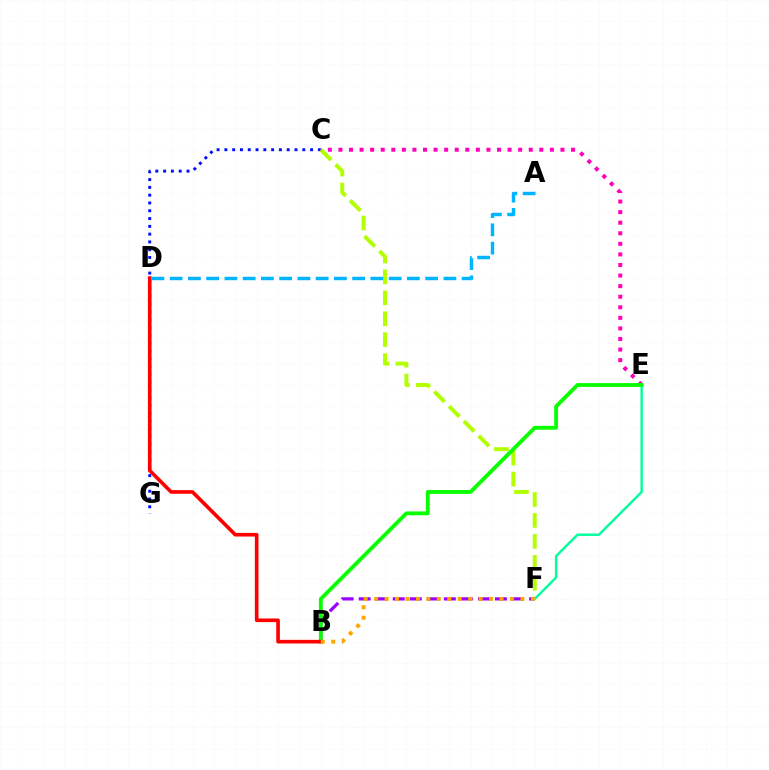{('C', 'G'): [{'color': '#0010ff', 'line_style': 'dotted', 'thickness': 2.12}], ('B', 'F'): [{'color': '#9b00ff', 'line_style': 'dashed', 'thickness': 2.31}, {'color': '#ffa500', 'line_style': 'dotted', 'thickness': 2.84}], ('C', 'F'): [{'color': '#b3ff00', 'line_style': 'dashed', 'thickness': 2.84}], ('C', 'E'): [{'color': '#ff00bd', 'line_style': 'dotted', 'thickness': 2.87}], ('E', 'F'): [{'color': '#00ff9d', 'line_style': 'solid', 'thickness': 1.74}], ('B', 'E'): [{'color': '#08ff00', 'line_style': 'solid', 'thickness': 2.76}], ('B', 'D'): [{'color': '#ff0000', 'line_style': 'solid', 'thickness': 2.62}], ('A', 'D'): [{'color': '#00b5ff', 'line_style': 'dashed', 'thickness': 2.48}]}